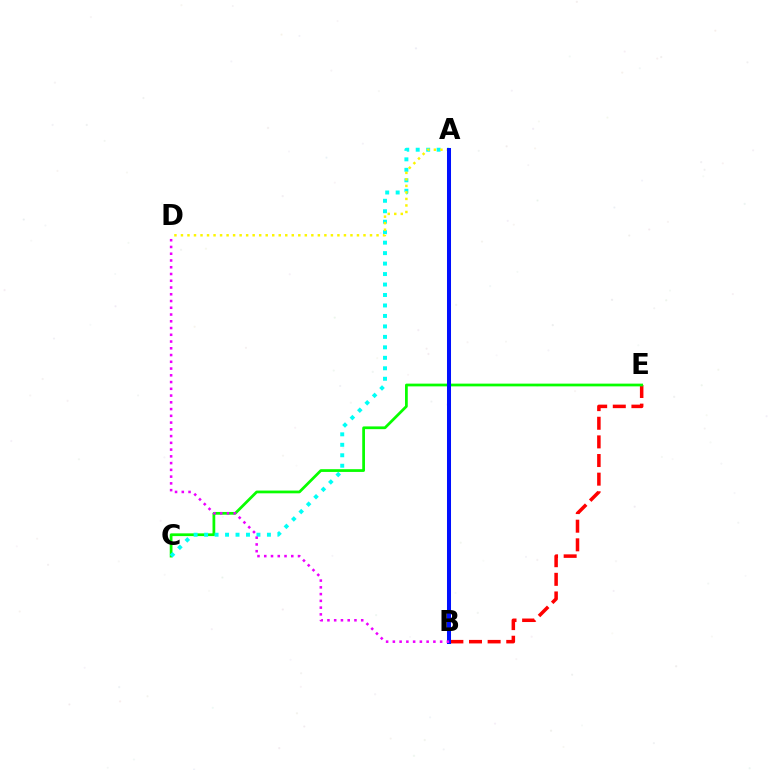{('B', 'E'): [{'color': '#ff0000', 'line_style': 'dashed', 'thickness': 2.53}], ('C', 'E'): [{'color': '#08ff00', 'line_style': 'solid', 'thickness': 1.98}], ('A', 'C'): [{'color': '#00fff6', 'line_style': 'dotted', 'thickness': 2.84}], ('A', 'D'): [{'color': '#fcf500', 'line_style': 'dotted', 'thickness': 1.77}], ('A', 'B'): [{'color': '#0010ff', 'line_style': 'solid', 'thickness': 2.9}], ('B', 'D'): [{'color': '#ee00ff', 'line_style': 'dotted', 'thickness': 1.83}]}